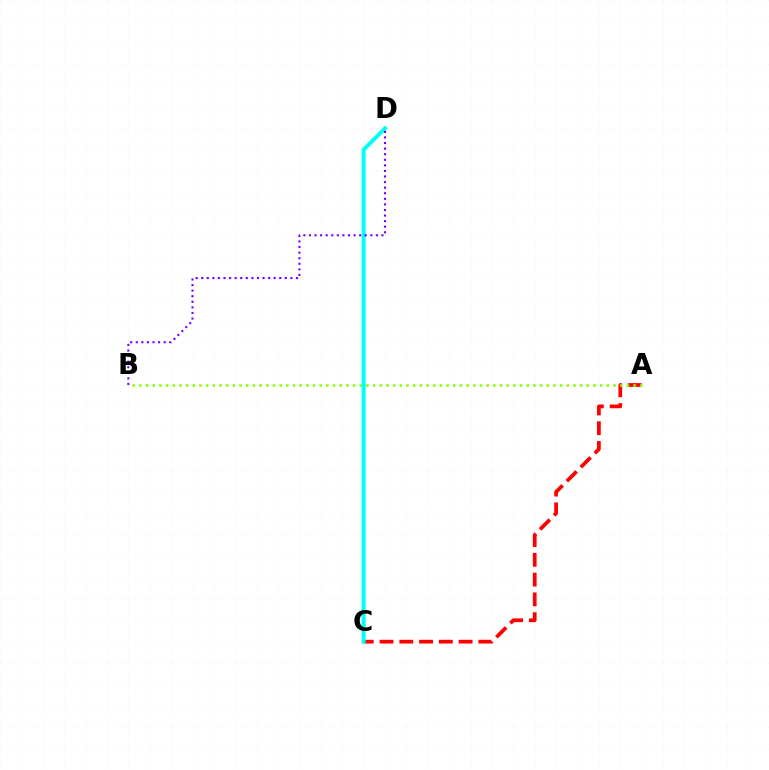{('A', 'C'): [{'color': '#ff0000', 'line_style': 'dashed', 'thickness': 2.69}], ('A', 'B'): [{'color': '#84ff00', 'line_style': 'dotted', 'thickness': 1.81}], ('C', 'D'): [{'color': '#00fff6', 'line_style': 'solid', 'thickness': 2.88}], ('B', 'D'): [{'color': '#7200ff', 'line_style': 'dotted', 'thickness': 1.51}]}